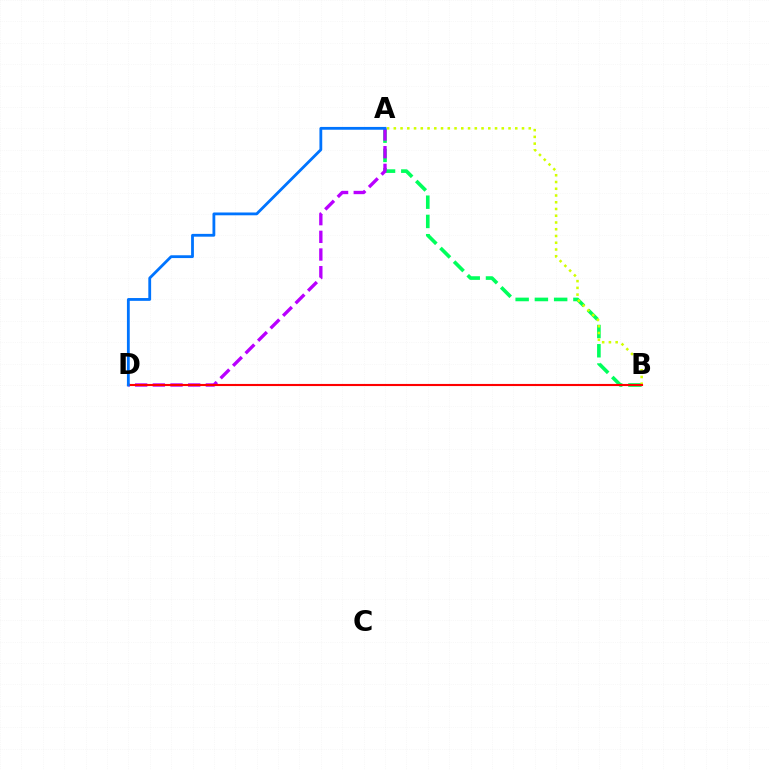{('A', 'B'): [{'color': '#00ff5c', 'line_style': 'dashed', 'thickness': 2.62}, {'color': '#d1ff00', 'line_style': 'dotted', 'thickness': 1.83}], ('A', 'D'): [{'color': '#b900ff', 'line_style': 'dashed', 'thickness': 2.4}, {'color': '#0074ff', 'line_style': 'solid', 'thickness': 2.02}], ('B', 'D'): [{'color': '#ff0000', 'line_style': 'solid', 'thickness': 1.53}]}